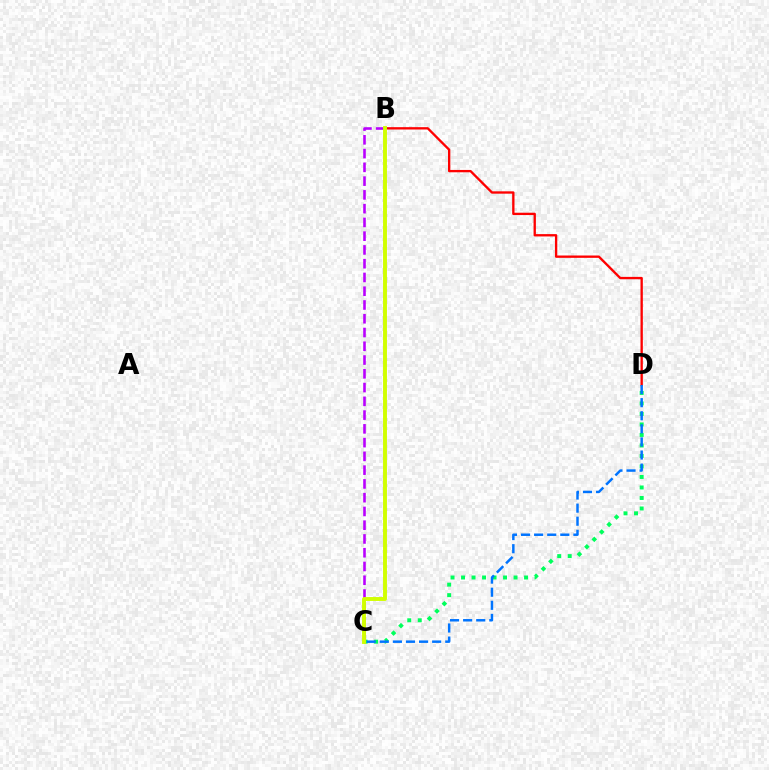{('B', 'D'): [{'color': '#ff0000', 'line_style': 'solid', 'thickness': 1.68}], ('C', 'D'): [{'color': '#00ff5c', 'line_style': 'dotted', 'thickness': 2.85}, {'color': '#0074ff', 'line_style': 'dashed', 'thickness': 1.78}], ('B', 'C'): [{'color': '#b900ff', 'line_style': 'dashed', 'thickness': 1.87}, {'color': '#d1ff00', 'line_style': 'solid', 'thickness': 2.81}]}